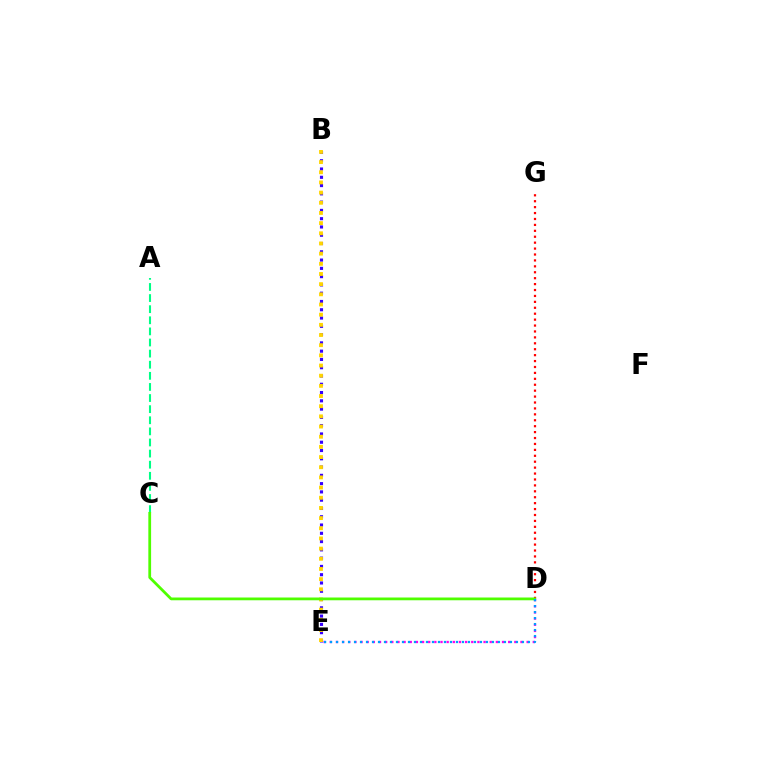{('D', 'E'): [{'color': '#ff00ed', 'line_style': 'dotted', 'thickness': 1.67}, {'color': '#009eff', 'line_style': 'dotted', 'thickness': 1.63}], ('D', 'G'): [{'color': '#ff0000', 'line_style': 'dotted', 'thickness': 1.61}], ('B', 'E'): [{'color': '#3700ff', 'line_style': 'dotted', 'thickness': 2.25}, {'color': '#ffd500', 'line_style': 'dotted', 'thickness': 2.76}], ('A', 'C'): [{'color': '#00ff86', 'line_style': 'dashed', 'thickness': 1.51}], ('C', 'D'): [{'color': '#4fff00', 'line_style': 'solid', 'thickness': 1.99}]}